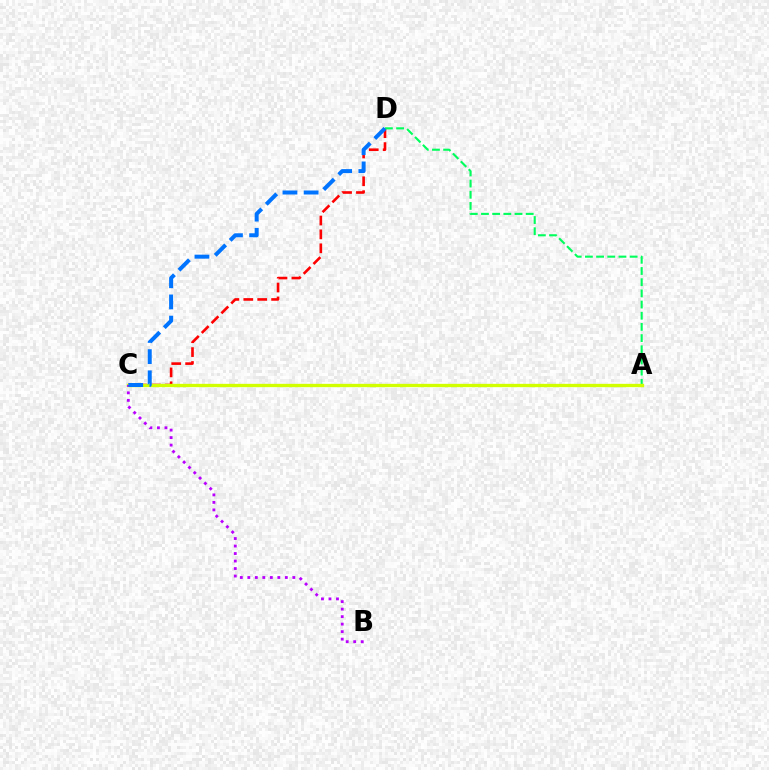{('C', 'D'): [{'color': '#ff0000', 'line_style': 'dashed', 'thickness': 1.89}, {'color': '#0074ff', 'line_style': 'dashed', 'thickness': 2.88}], ('A', 'D'): [{'color': '#00ff5c', 'line_style': 'dashed', 'thickness': 1.52}], ('A', 'C'): [{'color': '#d1ff00', 'line_style': 'solid', 'thickness': 2.4}], ('B', 'C'): [{'color': '#b900ff', 'line_style': 'dotted', 'thickness': 2.04}]}